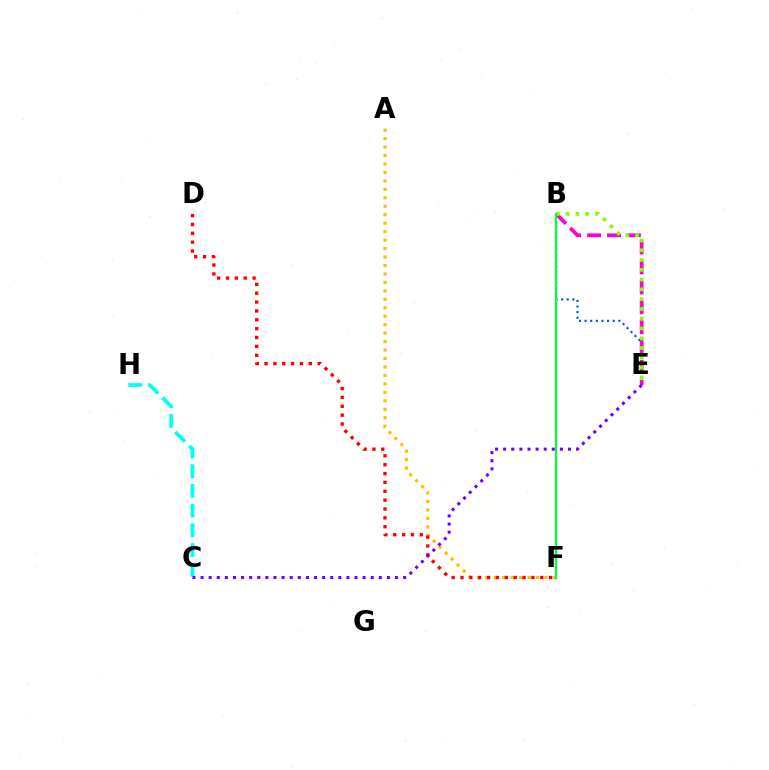{('B', 'E'): [{'color': '#004bff', 'line_style': 'dotted', 'thickness': 1.52}, {'color': '#ff00cf', 'line_style': 'dashed', 'thickness': 2.71}, {'color': '#84ff00', 'line_style': 'dotted', 'thickness': 2.66}], ('A', 'F'): [{'color': '#ffbd00', 'line_style': 'dotted', 'thickness': 2.3}], ('C', 'H'): [{'color': '#00fff6', 'line_style': 'dashed', 'thickness': 2.68}], ('D', 'F'): [{'color': '#ff0000', 'line_style': 'dotted', 'thickness': 2.41}], ('B', 'F'): [{'color': '#00ff39', 'line_style': 'solid', 'thickness': 1.58}], ('C', 'E'): [{'color': '#7200ff', 'line_style': 'dotted', 'thickness': 2.2}]}